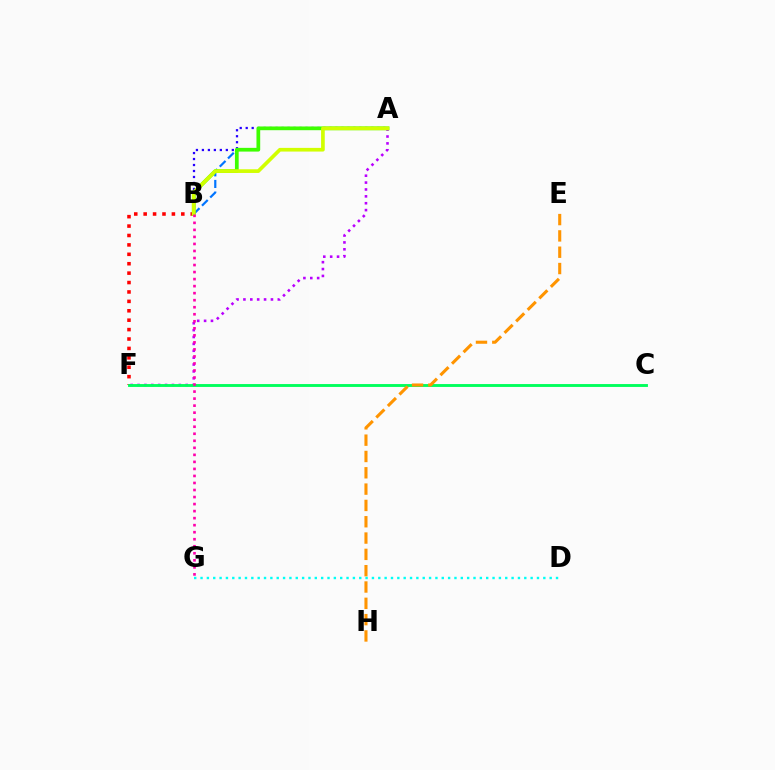{('B', 'F'): [{'color': '#ff0000', 'line_style': 'dotted', 'thickness': 2.56}], ('A', 'B'): [{'color': '#0074ff', 'line_style': 'dashed', 'thickness': 1.58}, {'color': '#2500ff', 'line_style': 'dotted', 'thickness': 1.63}, {'color': '#3dff00', 'line_style': 'solid', 'thickness': 2.68}, {'color': '#d1ff00', 'line_style': 'solid', 'thickness': 2.65}], ('A', 'F'): [{'color': '#b900ff', 'line_style': 'dotted', 'thickness': 1.87}], ('C', 'F'): [{'color': '#00ff5c', 'line_style': 'solid', 'thickness': 2.07}], ('E', 'H'): [{'color': '#ff9400', 'line_style': 'dashed', 'thickness': 2.22}], ('D', 'G'): [{'color': '#00fff6', 'line_style': 'dotted', 'thickness': 1.72}], ('B', 'G'): [{'color': '#ff00ac', 'line_style': 'dotted', 'thickness': 1.91}]}